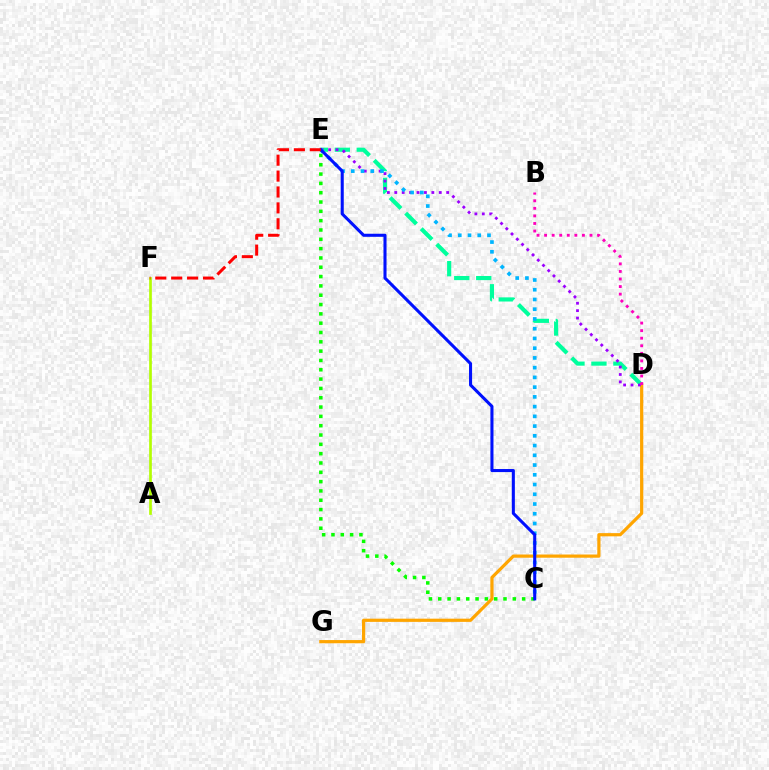{('D', 'E'): [{'color': '#00ff9d', 'line_style': 'dashed', 'thickness': 2.98}, {'color': '#9b00ff', 'line_style': 'dotted', 'thickness': 2.01}], ('C', 'E'): [{'color': '#08ff00', 'line_style': 'dotted', 'thickness': 2.53}, {'color': '#00b5ff', 'line_style': 'dotted', 'thickness': 2.65}, {'color': '#0010ff', 'line_style': 'solid', 'thickness': 2.21}], ('D', 'G'): [{'color': '#ffa500', 'line_style': 'solid', 'thickness': 2.31}], ('A', 'F'): [{'color': '#b3ff00', 'line_style': 'solid', 'thickness': 1.93}], ('E', 'F'): [{'color': '#ff0000', 'line_style': 'dashed', 'thickness': 2.16}], ('B', 'D'): [{'color': '#ff00bd', 'line_style': 'dotted', 'thickness': 2.05}]}